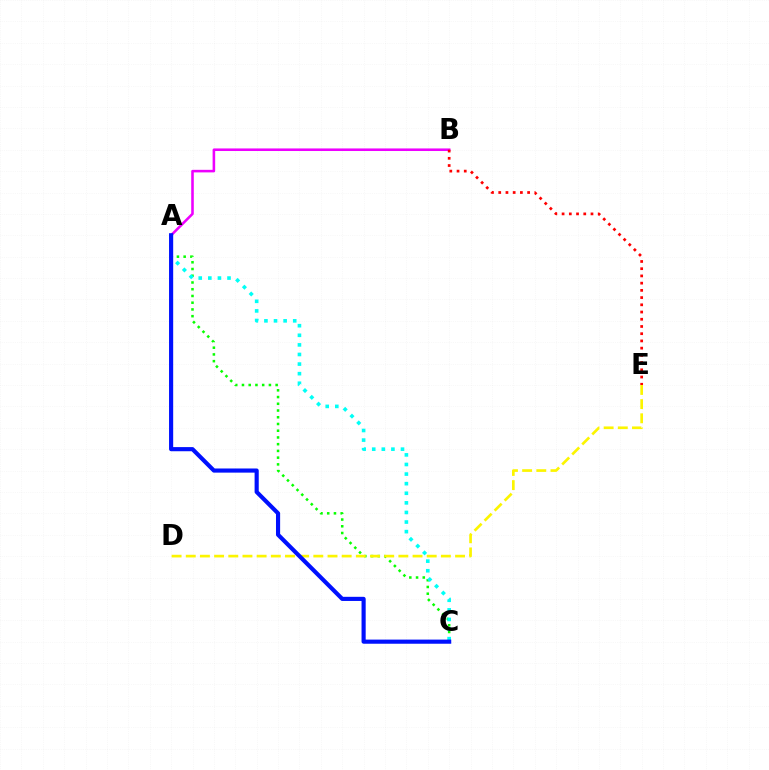{('A', 'C'): [{'color': '#08ff00', 'line_style': 'dotted', 'thickness': 1.83}, {'color': '#00fff6', 'line_style': 'dotted', 'thickness': 2.61}, {'color': '#0010ff', 'line_style': 'solid', 'thickness': 2.98}], ('A', 'B'): [{'color': '#ee00ff', 'line_style': 'solid', 'thickness': 1.85}], ('B', 'E'): [{'color': '#ff0000', 'line_style': 'dotted', 'thickness': 1.96}], ('D', 'E'): [{'color': '#fcf500', 'line_style': 'dashed', 'thickness': 1.93}]}